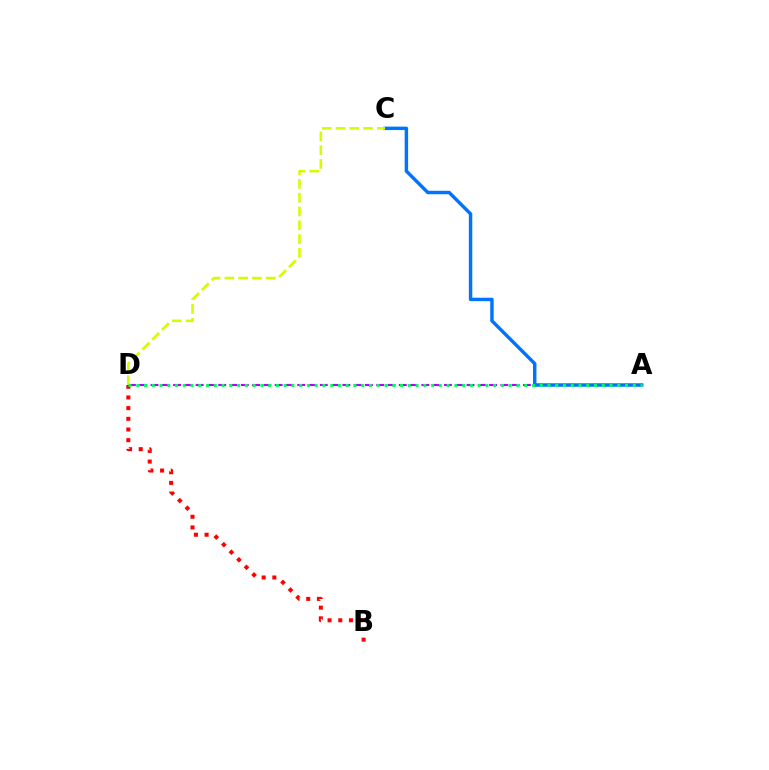{('A', 'D'): [{'color': '#b900ff', 'line_style': 'dashed', 'thickness': 1.53}, {'color': '#00ff5c', 'line_style': 'dotted', 'thickness': 2.11}], ('B', 'D'): [{'color': '#ff0000', 'line_style': 'dotted', 'thickness': 2.9}], ('A', 'C'): [{'color': '#0074ff', 'line_style': 'solid', 'thickness': 2.48}], ('C', 'D'): [{'color': '#d1ff00', 'line_style': 'dashed', 'thickness': 1.87}]}